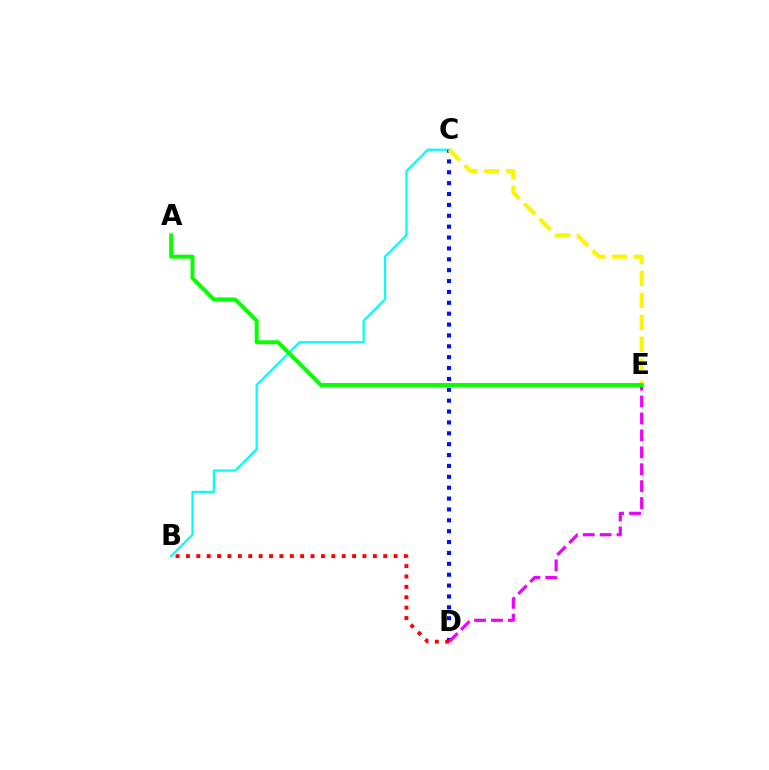{('B', 'C'): [{'color': '#00fff6', 'line_style': 'solid', 'thickness': 1.62}], ('C', 'D'): [{'color': '#0010ff', 'line_style': 'dotted', 'thickness': 2.95}], ('D', 'E'): [{'color': '#ee00ff', 'line_style': 'dashed', 'thickness': 2.3}], ('B', 'D'): [{'color': '#ff0000', 'line_style': 'dotted', 'thickness': 2.82}], ('C', 'E'): [{'color': '#fcf500', 'line_style': 'dashed', 'thickness': 2.98}], ('A', 'E'): [{'color': '#08ff00', 'line_style': 'solid', 'thickness': 2.84}]}